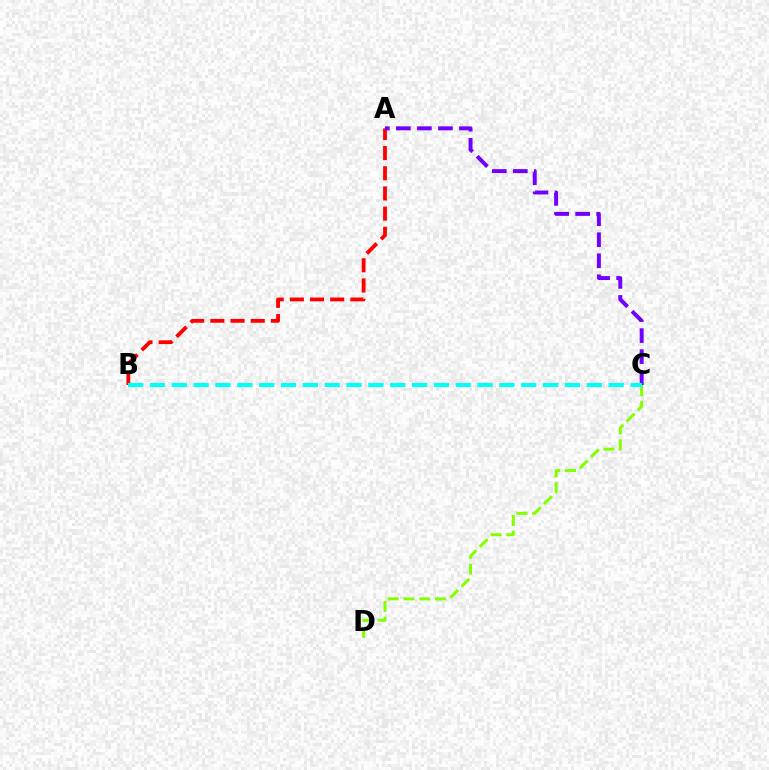{('A', 'B'): [{'color': '#ff0000', 'line_style': 'dashed', 'thickness': 2.74}], ('A', 'C'): [{'color': '#7200ff', 'line_style': 'dashed', 'thickness': 2.86}], ('C', 'D'): [{'color': '#84ff00', 'line_style': 'dashed', 'thickness': 2.14}], ('B', 'C'): [{'color': '#00fff6', 'line_style': 'dashed', 'thickness': 2.97}]}